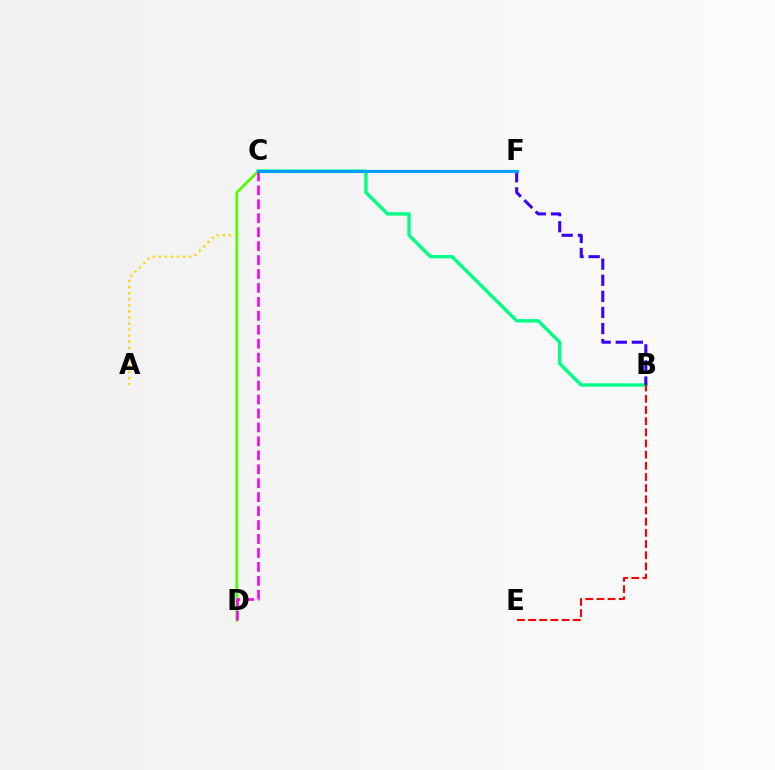{('B', 'C'): [{'color': '#00ff86', 'line_style': 'solid', 'thickness': 2.45}], ('B', 'F'): [{'color': '#3700ff', 'line_style': 'dashed', 'thickness': 2.19}], ('A', 'C'): [{'color': '#ffd500', 'line_style': 'dotted', 'thickness': 1.65}], ('C', 'D'): [{'color': '#4fff00', 'line_style': 'solid', 'thickness': 1.94}, {'color': '#ff00ed', 'line_style': 'dashed', 'thickness': 1.89}], ('C', 'F'): [{'color': '#009eff', 'line_style': 'solid', 'thickness': 2.25}], ('B', 'E'): [{'color': '#ff0000', 'line_style': 'dashed', 'thickness': 1.52}]}